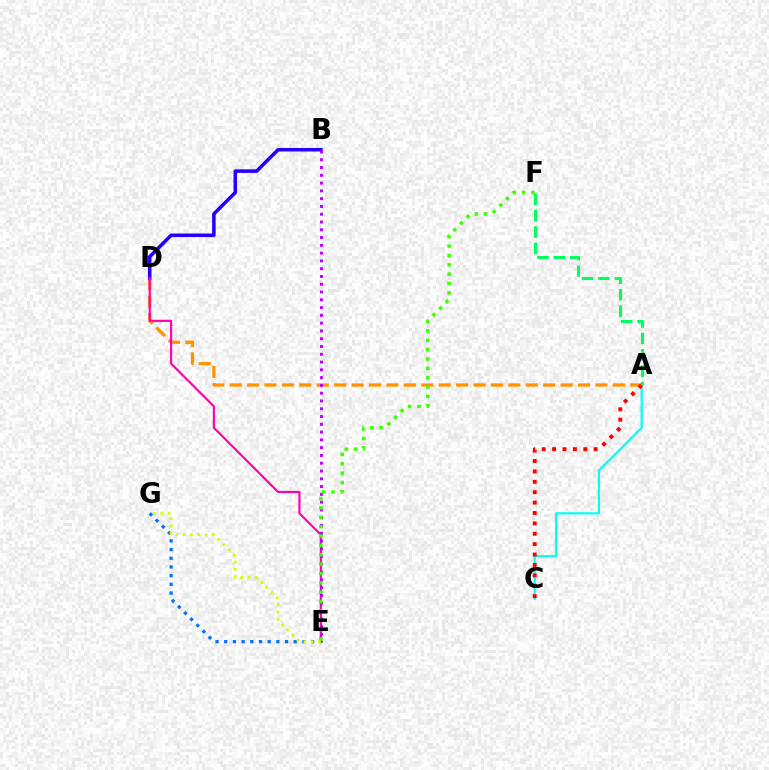{('A', 'D'): [{'color': '#ff9400', 'line_style': 'dashed', 'thickness': 2.37}], ('B', 'D'): [{'color': '#2500ff', 'line_style': 'solid', 'thickness': 2.54}], ('D', 'E'): [{'color': '#ff00ac', 'line_style': 'solid', 'thickness': 1.54}], ('A', 'C'): [{'color': '#00fff6', 'line_style': 'solid', 'thickness': 1.57}, {'color': '#ff0000', 'line_style': 'dotted', 'thickness': 2.82}], ('B', 'E'): [{'color': '#b900ff', 'line_style': 'dotted', 'thickness': 2.11}], ('E', 'G'): [{'color': '#0074ff', 'line_style': 'dotted', 'thickness': 2.36}, {'color': '#d1ff00', 'line_style': 'dotted', 'thickness': 1.99}], ('E', 'F'): [{'color': '#3dff00', 'line_style': 'dotted', 'thickness': 2.54}], ('A', 'F'): [{'color': '#00ff5c', 'line_style': 'dashed', 'thickness': 2.23}]}